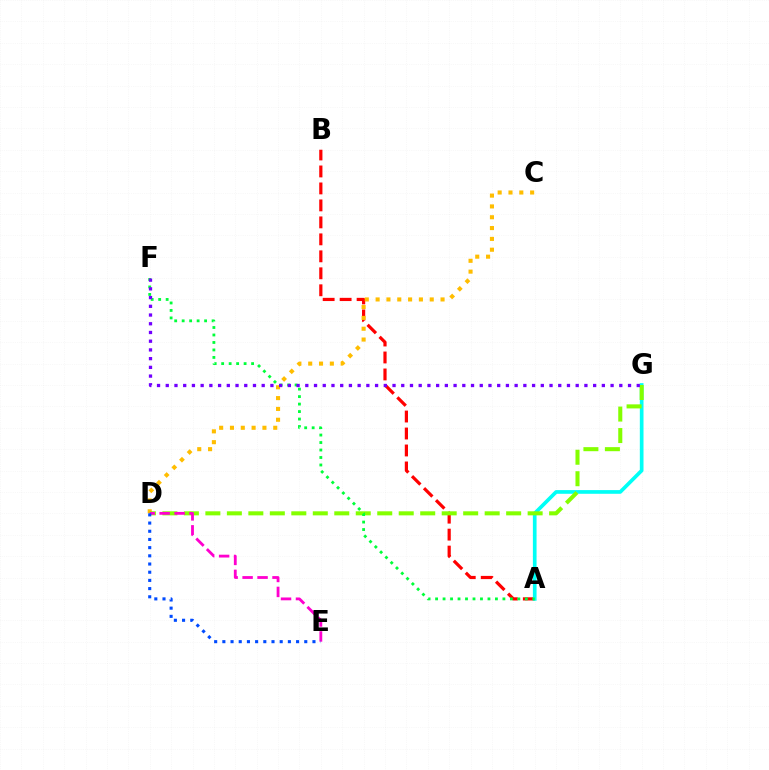{('A', 'B'): [{'color': '#ff0000', 'line_style': 'dashed', 'thickness': 2.31}], ('A', 'G'): [{'color': '#00fff6', 'line_style': 'solid', 'thickness': 2.65}], ('C', 'D'): [{'color': '#ffbd00', 'line_style': 'dotted', 'thickness': 2.94}], ('D', 'G'): [{'color': '#84ff00', 'line_style': 'dashed', 'thickness': 2.92}], ('A', 'F'): [{'color': '#00ff39', 'line_style': 'dotted', 'thickness': 2.03}], ('D', 'E'): [{'color': '#ff00cf', 'line_style': 'dashed', 'thickness': 2.03}, {'color': '#004bff', 'line_style': 'dotted', 'thickness': 2.23}], ('F', 'G'): [{'color': '#7200ff', 'line_style': 'dotted', 'thickness': 2.37}]}